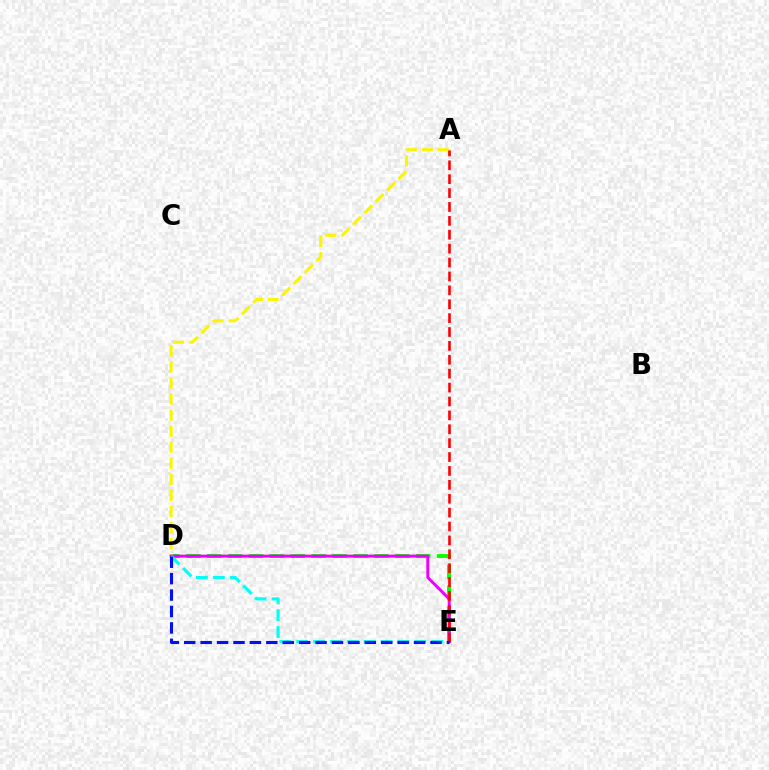{('D', 'E'): [{'color': '#08ff00', 'line_style': 'dashed', 'thickness': 2.84}, {'color': '#ee00ff', 'line_style': 'solid', 'thickness': 2.11}, {'color': '#00fff6', 'line_style': 'dashed', 'thickness': 2.29}, {'color': '#0010ff', 'line_style': 'dashed', 'thickness': 2.23}], ('A', 'D'): [{'color': '#fcf500', 'line_style': 'dashed', 'thickness': 2.18}], ('A', 'E'): [{'color': '#ff0000', 'line_style': 'dashed', 'thickness': 1.89}]}